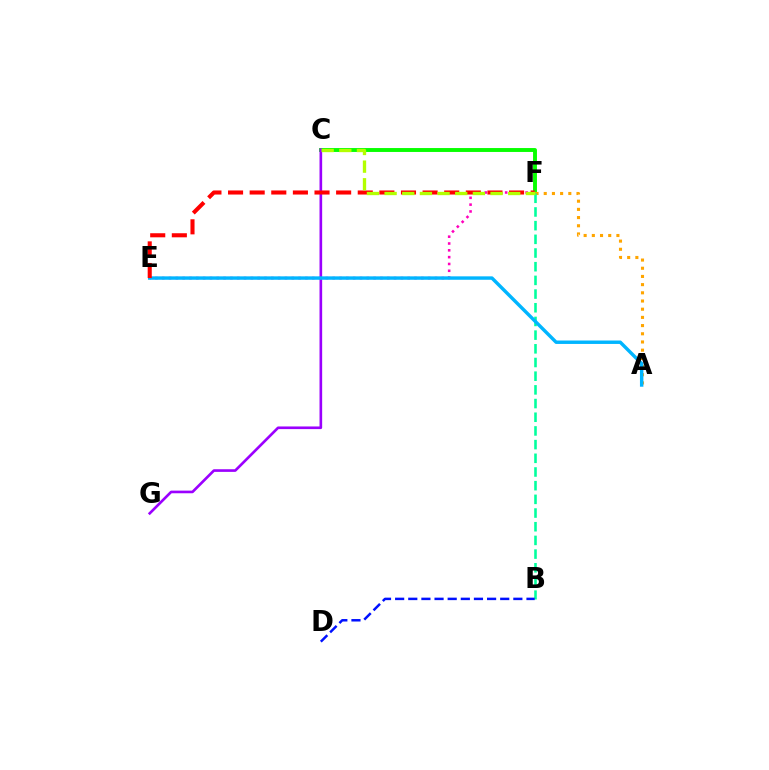{('C', 'F'): [{'color': '#08ff00', 'line_style': 'solid', 'thickness': 2.81}, {'color': '#b3ff00', 'line_style': 'dashed', 'thickness': 2.4}], ('C', 'G'): [{'color': '#9b00ff', 'line_style': 'solid', 'thickness': 1.9}], ('A', 'F'): [{'color': '#ffa500', 'line_style': 'dotted', 'thickness': 2.23}], ('E', 'F'): [{'color': '#ff00bd', 'line_style': 'dotted', 'thickness': 1.85}, {'color': '#ff0000', 'line_style': 'dashed', 'thickness': 2.94}], ('B', 'F'): [{'color': '#00ff9d', 'line_style': 'dashed', 'thickness': 1.86}], ('A', 'E'): [{'color': '#00b5ff', 'line_style': 'solid', 'thickness': 2.47}], ('B', 'D'): [{'color': '#0010ff', 'line_style': 'dashed', 'thickness': 1.78}]}